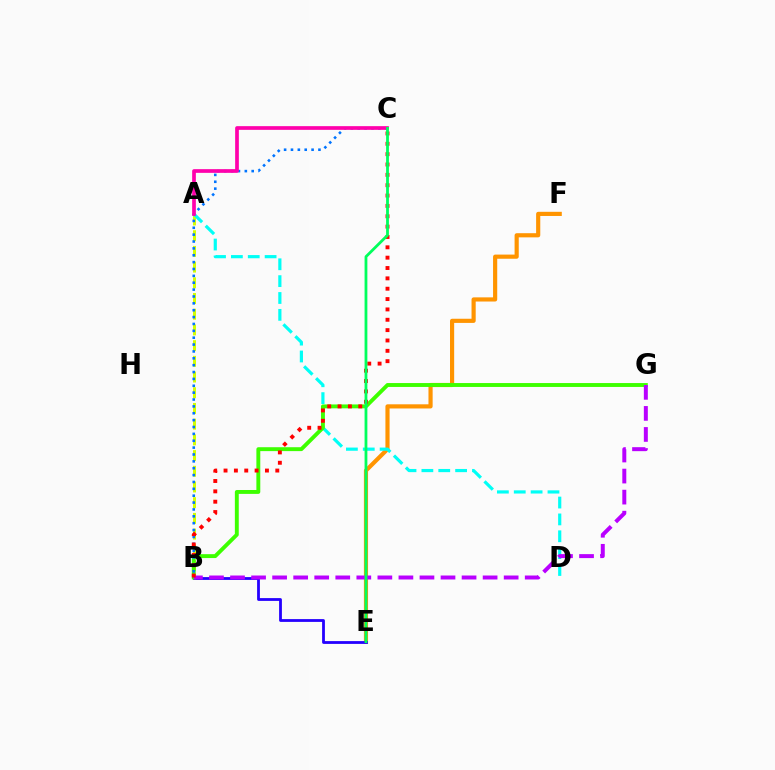{('E', 'F'): [{'color': '#ff9400', 'line_style': 'solid', 'thickness': 2.99}], ('B', 'E'): [{'color': '#2500ff', 'line_style': 'solid', 'thickness': 2.02}], ('A', 'B'): [{'color': '#d1ff00', 'line_style': 'dashed', 'thickness': 2.13}], ('A', 'D'): [{'color': '#00fff6', 'line_style': 'dashed', 'thickness': 2.29}], ('B', 'G'): [{'color': '#3dff00', 'line_style': 'solid', 'thickness': 2.8}, {'color': '#b900ff', 'line_style': 'dashed', 'thickness': 2.86}], ('B', 'C'): [{'color': '#0074ff', 'line_style': 'dotted', 'thickness': 1.87}, {'color': '#ff0000', 'line_style': 'dotted', 'thickness': 2.81}], ('A', 'C'): [{'color': '#ff00ac', 'line_style': 'solid', 'thickness': 2.66}], ('C', 'E'): [{'color': '#00ff5c', 'line_style': 'solid', 'thickness': 2.01}]}